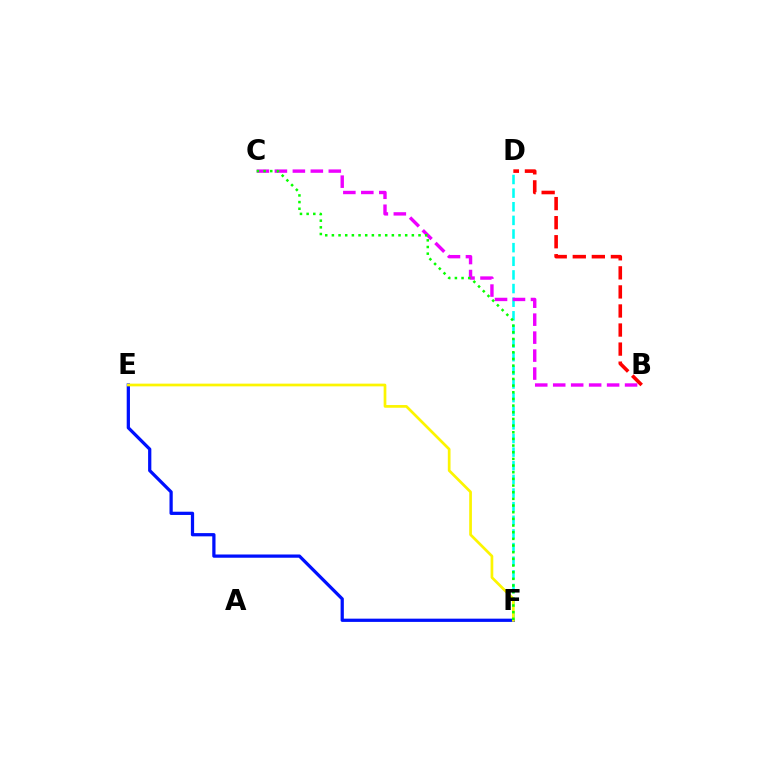{('E', 'F'): [{'color': '#0010ff', 'line_style': 'solid', 'thickness': 2.34}, {'color': '#fcf500', 'line_style': 'solid', 'thickness': 1.95}], ('D', 'F'): [{'color': '#00fff6', 'line_style': 'dashed', 'thickness': 1.85}], ('B', 'C'): [{'color': '#ee00ff', 'line_style': 'dashed', 'thickness': 2.44}], ('B', 'D'): [{'color': '#ff0000', 'line_style': 'dashed', 'thickness': 2.59}], ('C', 'F'): [{'color': '#08ff00', 'line_style': 'dotted', 'thickness': 1.81}]}